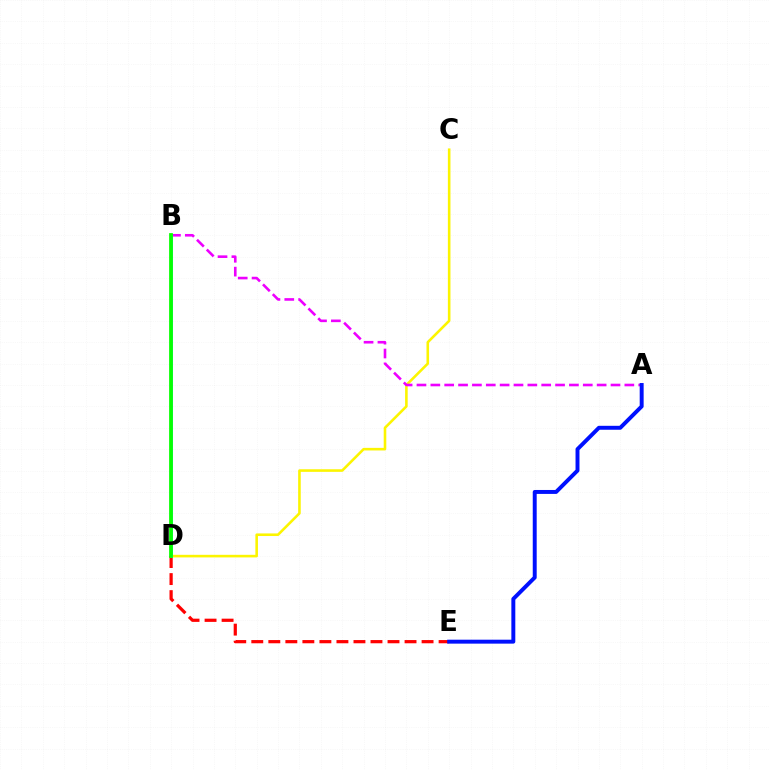{('C', 'D'): [{'color': '#fcf500', 'line_style': 'solid', 'thickness': 1.86}], ('D', 'E'): [{'color': '#ff0000', 'line_style': 'dashed', 'thickness': 2.31}], ('A', 'B'): [{'color': '#ee00ff', 'line_style': 'dashed', 'thickness': 1.88}], ('A', 'E'): [{'color': '#0010ff', 'line_style': 'solid', 'thickness': 2.84}], ('B', 'D'): [{'color': '#00fff6', 'line_style': 'solid', 'thickness': 2.16}, {'color': '#08ff00', 'line_style': 'solid', 'thickness': 2.7}]}